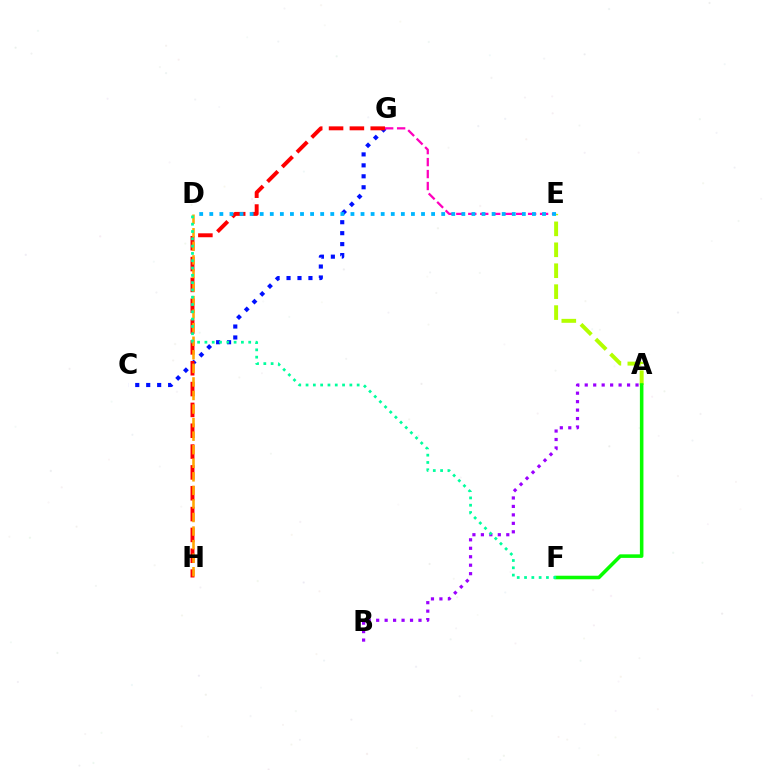{('C', 'G'): [{'color': '#0010ff', 'line_style': 'dotted', 'thickness': 2.98}], ('A', 'E'): [{'color': '#b3ff00', 'line_style': 'dashed', 'thickness': 2.84}], ('G', 'H'): [{'color': '#ff0000', 'line_style': 'dashed', 'thickness': 2.83}], ('E', 'G'): [{'color': '#ff00bd', 'line_style': 'dashed', 'thickness': 1.63}], ('D', 'E'): [{'color': '#00b5ff', 'line_style': 'dotted', 'thickness': 2.74}], ('A', 'F'): [{'color': '#08ff00', 'line_style': 'solid', 'thickness': 2.56}], ('A', 'B'): [{'color': '#9b00ff', 'line_style': 'dotted', 'thickness': 2.3}], ('D', 'H'): [{'color': '#ffa500', 'line_style': 'dashed', 'thickness': 1.84}], ('D', 'F'): [{'color': '#00ff9d', 'line_style': 'dotted', 'thickness': 1.98}]}